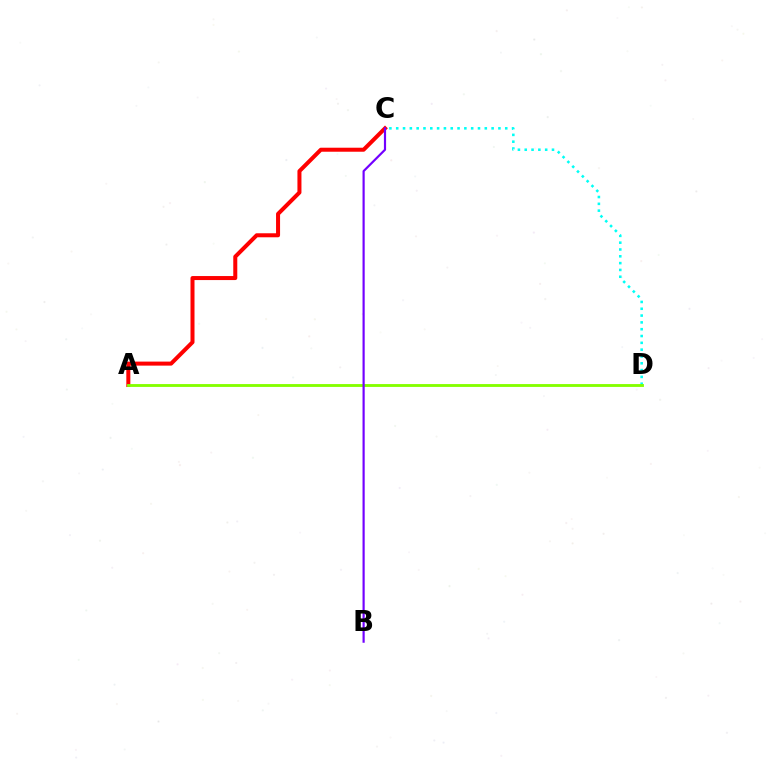{('A', 'C'): [{'color': '#ff0000', 'line_style': 'solid', 'thickness': 2.89}], ('C', 'D'): [{'color': '#00fff6', 'line_style': 'dotted', 'thickness': 1.85}], ('A', 'D'): [{'color': '#84ff00', 'line_style': 'solid', 'thickness': 2.05}], ('B', 'C'): [{'color': '#7200ff', 'line_style': 'solid', 'thickness': 1.57}]}